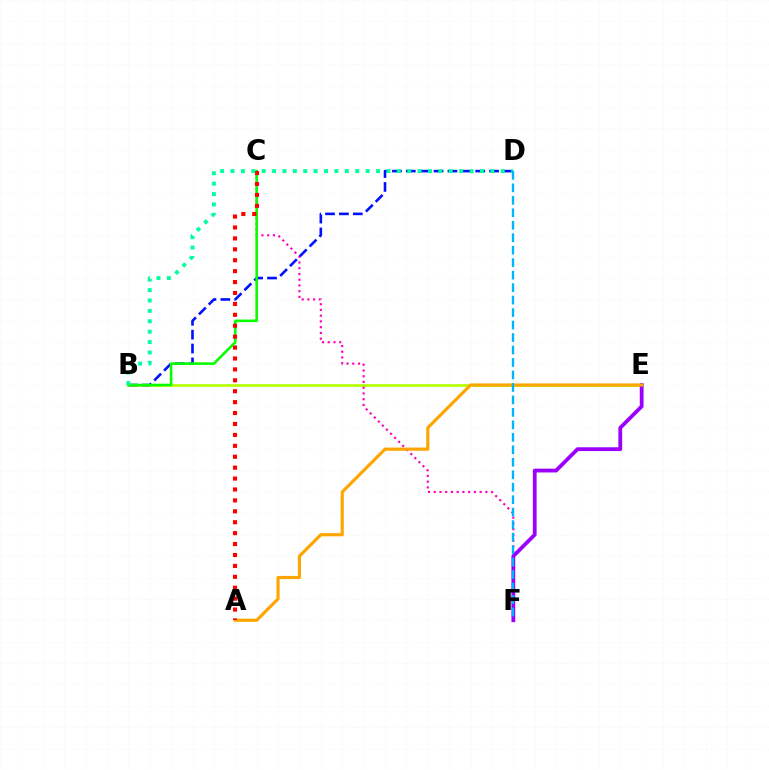{('B', 'E'): [{'color': '#b3ff00', 'line_style': 'solid', 'thickness': 1.94}], ('C', 'F'): [{'color': '#ff00bd', 'line_style': 'dotted', 'thickness': 1.56}], ('B', 'D'): [{'color': '#0010ff', 'line_style': 'dashed', 'thickness': 1.89}, {'color': '#00ff9d', 'line_style': 'dotted', 'thickness': 2.82}], ('E', 'F'): [{'color': '#9b00ff', 'line_style': 'solid', 'thickness': 2.73}], ('B', 'C'): [{'color': '#08ff00', 'line_style': 'solid', 'thickness': 1.87}], ('A', 'E'): [{'color': '#ffa500', 'line_style': 'solid', 'thickness': 2.28}], ('A', 'C'): [{'color': '#ff0000', 'line_style': 'dotted', 'thickness': 2.97}], ('D', 'F'): [{'color': '#00b5ff', 'line_style': 'dashed', 'thickness': 1.69}]}